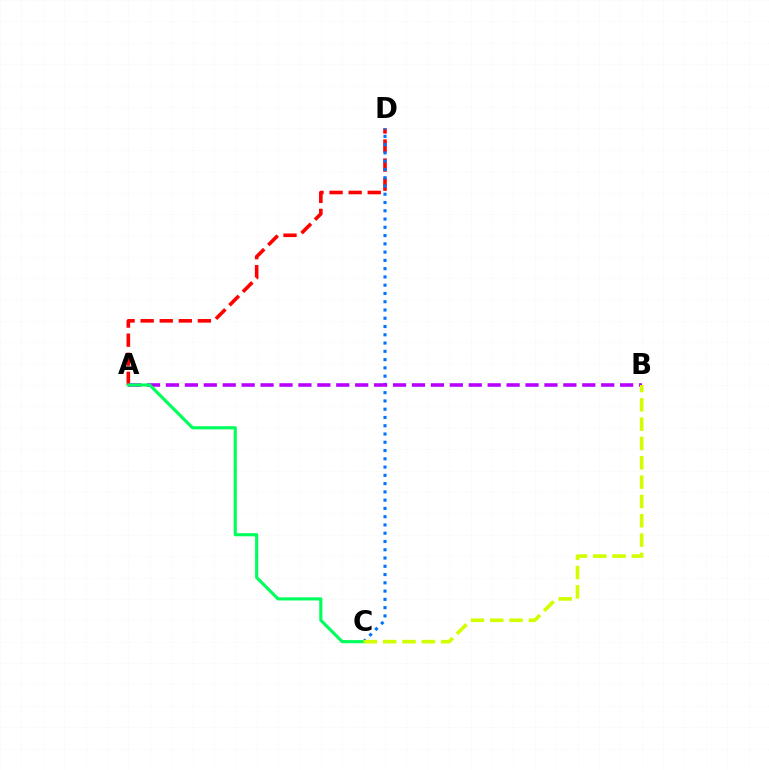{('A', 'D'): [{'color': '#ff0000', 'line_style': 'dashed', 'thickness': 2.59}], ('C', 'D'): [{'color': '#0074ff', 'line_style': 'dotted', 'thickness': 2.25}], ('A', 'B'): [{'color': '#b900ff', 'line_style': 'dashed', 'thickness': 2.57}], ('A', 'C'): [{'color': '#00ff5c', 'line_style': 'solid', 'thickness': 2.25}], ('B', 'C'): [{'color': '#d1ff00', 'line_style': 'dashed', 'thickness': 2.63}]}